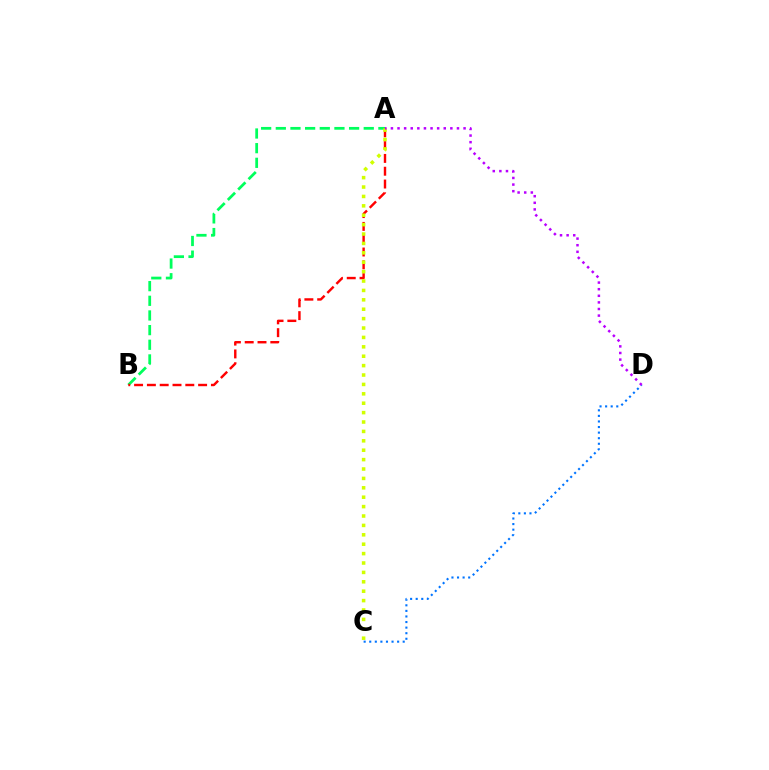{('C', 'D'): [{'color': '#0074ff', 'line_style': 'dotted', 'thickness': 1.52}], ('A', 'B'): [{'color': '#00ff5c', 'line_style': 'dashed', 'thickness': 1.99}, {'color': '#ff0000', 'line_style': 'dashed', 'thickness': 1.74}], ('A', 'C'): [{'color': '#d1ff00', 'line_style': 'dotted', 'thickness': 2.55}], ('A', 'D'): [{'color': '#b900ff', 'line_style': 'dotted', 'thickness': 1.79}]}